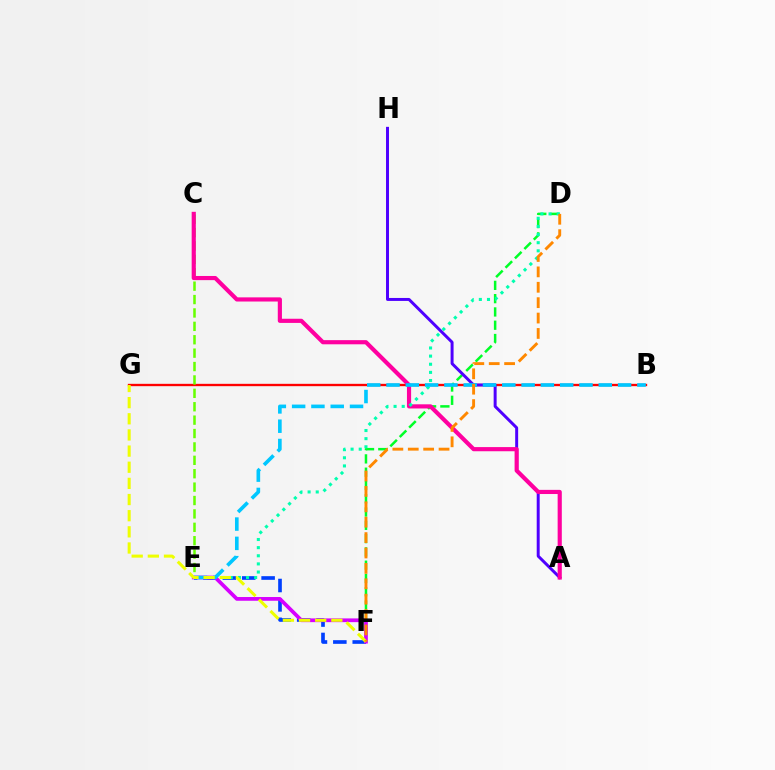{('B', 'G'): [{'color': '#ff0000', 'line_style': 'solid', 'thickness': 1.69}], ('D', 'F'): [{'color': '#00ff27', 'line_style': 'dashed', 'thickness': 1.8}, {'color': '#ff8800', 'line_style': 'dashed', 'thickness': 2.09}], ('C', 'E'): [{'color': '#66ff00', 'line_style': 'dashed', 'thickness': 1.82}], ('A', 'H'): [{'color': '#4f00ff', 'line_style': 'solid', 'thickness': 2.14}], ('A', 'C'): [{'color': '#ff00a0', 'line_style': 'solid', 'thickness': 2.99}], ('E', 'F'): [{'color': '#003fff', 'line_style': 'dashed', 'thickness': 2.63}, {'color': '#d600ff', 'line_style': 'solid', 'thickness': 2.69}], ('D', 'E'): [{'color': '#00ffaf', 'line_style': 'dotted', 'thickness': 2.21}], ('B', 'E'): [{'color': '#00c7ff', 'line_style': 'dashed', 'thickness': 2.62}], ('F', 'G'): [{'color': '#eeff00', 'line_style': 'dashed', 'thickness': 2.19}]}